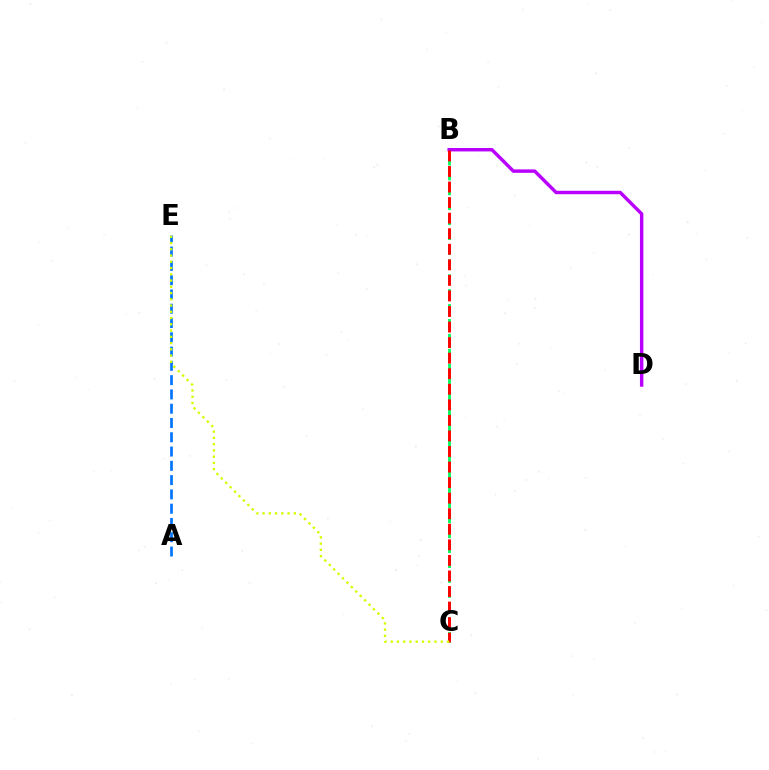{('B', 'C'): [{'color': '#00ff5c', 'line_style': 'dashed', 'thickness': 2.03}, {'color': '#ff0000', 'line_style': 'dashed', 'thickness': 2.11}], ('A', 'E'): [{'color': '#0074ff', 'line_style': 'dashed', 'thickness': 1.94}], ('B', 'D'): [{'color': '#b900ff', 'line_style': 'solid', 'thickness': 2.47}], ('C', 'E'): [{'color': '#d1ff00', 'line_style': 'dotted', 'thickness': 1.7}]}